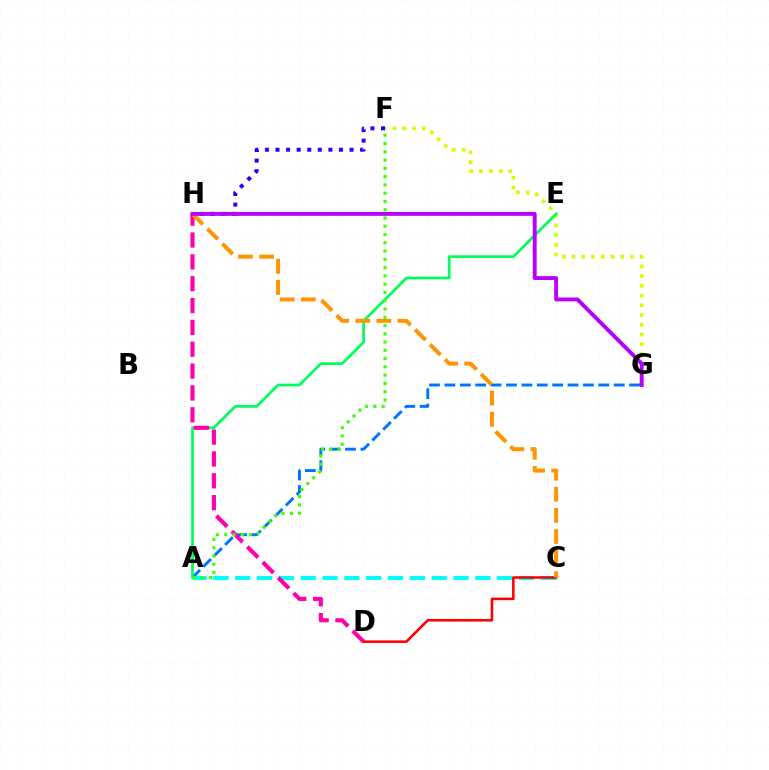{('F', 'G'): [{'color': '#d1ff00', 'line_style': 'dotted', 'thickness': 2.64}], ('A', 'C'): [{'color': '#00fff6', 'line_style': 'dashed', 'thickness': 2.97}], ('A', 'G'): [{'color': '#0074ff', 'line_style': 'dashed', 'thickness': 2.09}], ('A', 'E'): [{'color': '#00ff5c', 'line_style': 'solid', 'thickness': 1.96}], ('D', 'H'): [{'color': '#ff00ac', 'line_style': 'dashed', 'thickness': 2.97}], ('A', 'F'): [{'color': '#3dff00', 'line_style': 'dotted', 'thickness': 2.25}], ('C', 'D'): [{'color': '#ff0000', 'line_style': 'solid', 'thickness': 1.84}], ('F', 'H'): [{'color': '#2500ff', 'line_style': 'dotted', 'thickness': 2.87}], ('C', 'H'): [{'color': '#ff9400', 'line_style': 'dashed', 'thickness': 2.87}], ('G', 'H'): [{'color': '#b900ff', 'line_style': 'solid', 'thickness': 2.81}]}